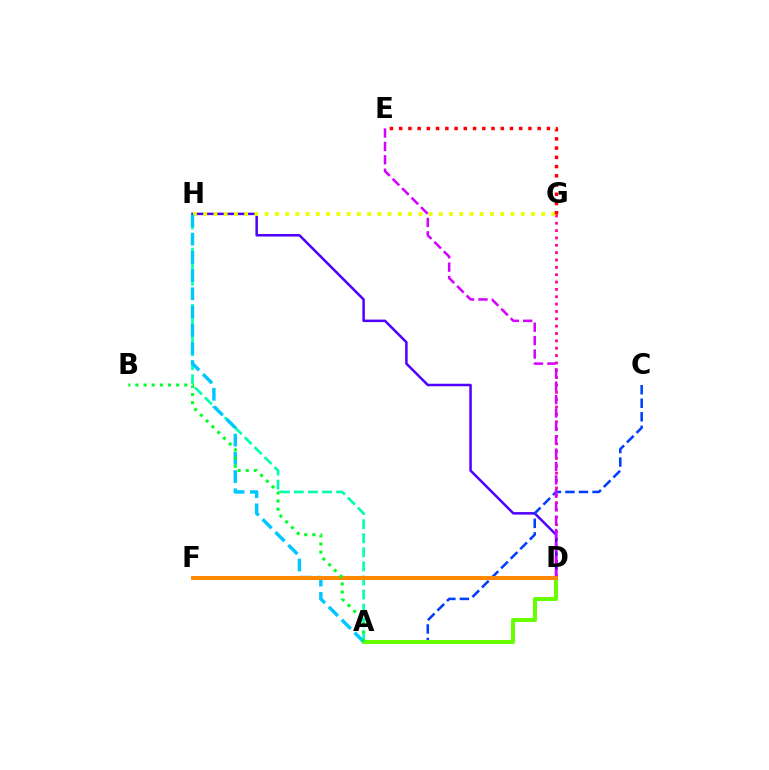{('A', 'H'): [{'color': '#00ffaf', 'line_style': 'dashed', 'thickness': 1.91}, {'color': '#00c7ff', 'line_style': 'dashed', 'thickness': 2.48}], ('D', 'G'): [{'color': '#ff00a0', 'line_style': 'dotted', 'thickness': 2.0}], ('D', 'H'): [{'color': '#4f00ff', 'line_style': 'solid', 'thickness': 1.81}], ('G', 'H'): [{'color': '#eeff00', 'line_style': 'dotted', 'thickness': 2.78}], ('A', 'C'): [{'color': '#003fff', 'line_style': 'dashed', 'thickness': 1.84}], ('D', 'E'): [{'color': '#d600ff', 'line_style': 'dashed', 'thickness': 1.82}], ('A', 'D'): [{'color': '#66ff00', 'line_style': 'solid', 'thickness': 2.87}], ('E', 'G'): [{'color': '#ff0000', 'line_style': 'dotted', 'thickness': 2.51}], ('D', 'F'): [{'color': '#ff8800', 'line_style': 'solid', 'thickness': 2.86}], ('A', 'B'): [{'color': '#00ff27', 'line_style': 'dotted', 'thickness': 2.21}]}